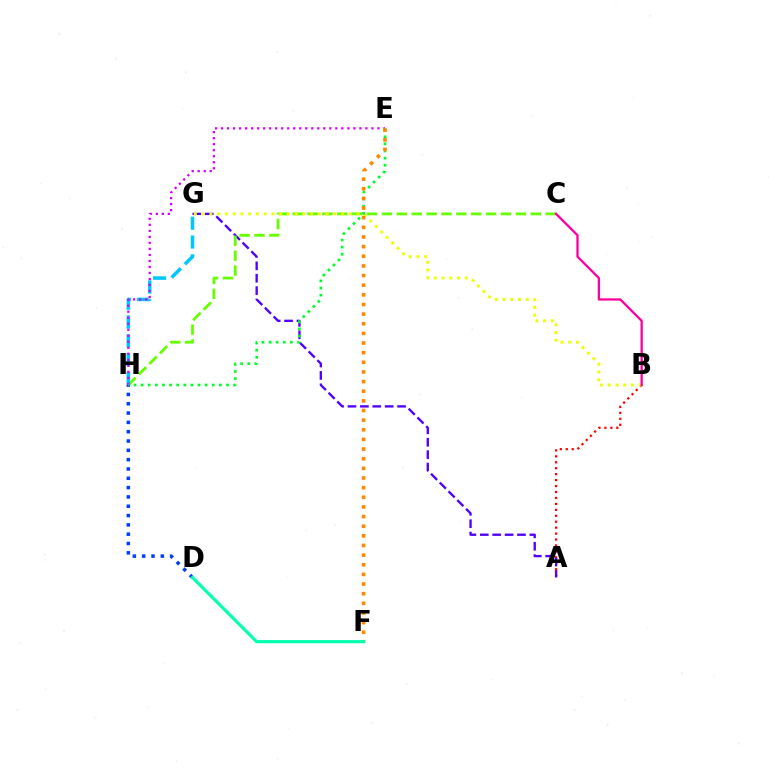{('A', 'B'): [{'color': '#ff0000', 'line_style': 'dotted', 'thickness': 1.61}], ('A', 'G'): [{'color': '#4f00ff', 'line_style': 'dashed', 'thickness': 1.68}], ('C', 'H'): [{'color': '#66ff00', 'line_style': 'dashed', 'thickness': 2.02}], ('B', 'G'): [{'color': '#eeff00', 'line_style': 'dotted', 'thickness': 2.11}], ('G', 'H'): [{'color': '#00c7ff', 'line_style': 'dashed', 'thickness': 2.55}], ('E', 'H'): [{'color': '#d600ff', 'line_style': 'dotted', 'thickness': 1.63}, {'color': '#00ff27', 'line_style': 'dotted', 'thickness': 1.93}], ('D', 'H'): [{'color': '#003fff', 'line_style': 'dotted', 'thickness': 2.53}], ('B', 'C'): [{'color': '#ff00a0', 'line_style': 'solid', 'thickness': 1.66}], ('E', 'F'): [{'color': '#ff8800', 'line_style': 'dotted', 'thickness': 2.62}], ('D', 'F'): [{'color': '#00ffaf', 'line_style': 'solid', 'thickness': 2.26}]}